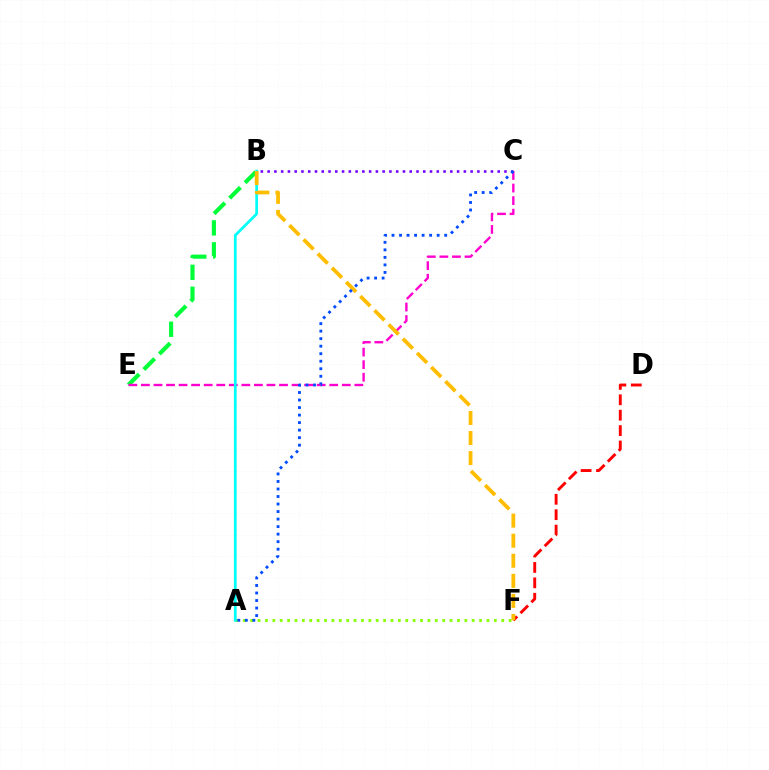{('B', 'E'): [{'color': '#00ff39', 'line_style': 'dashed', 'thickness': 2.98}], ('A', 'F'): [{'color': '#84ff00', 'line_style': 'dotted', 'thickness': 2.01}], ('D', 'F'): [{'color': '#ff0000', 'line_style': 'dashed', 'thickness': 2.09}], ('C', 'E'): [{'color': '#ff00cf', 'line_style': 'dashed', 'thickness': 1.71}], ('A', 'B'): [{'color': '#00fff6', 'line_style': 'solid', 'thickness': 1.99}], ('B', 'F'): [{'color': '#ffbd00', 'line_style': 'dashed', 'thickness': 2.73}], ('B', 'C'): [{'color': '#7200ff', 'line_style': 'dotted', 'thickness': 1.84}], ('A', 'C'): [{'color': '#004bff', 'line_style': 'dotted', 'thickness': 2.04}]}